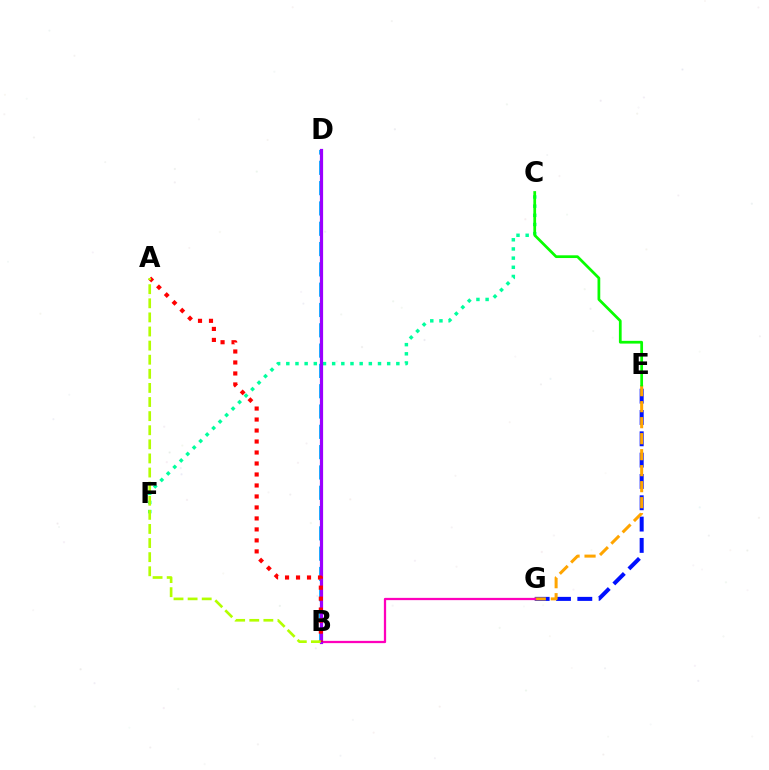{('E', 'G'): [{'color': '#0010ff', 'line_style': 'dashed', 'thickness': 2.9}, {'color': '#ffa500', 'line_style': 'dashed', 'thickness': 2.17}], ('B', 'D'): [{'color': '#00b5ff', 'line_style': 'dashed', 'thickness': 2.76}, {'color': '#9b00ff', 'line_style': 'solid', 'thickness': 2.3}], ('C', 'F'): [{'color': '#00ff9d', 'line_style': 'dotted', 'thickness': 2.49}], ('B', 'G'): [{'color': '#ff00bd', 'line_style': 'solid', 'thickness': 1.63}], ('A', 'B'): [{'color': '#ff0000', 'line_style': 'dotted', 'thickness': 2.99}, {'color': '#b3ff00', 'line_style': 'dashed', 'thickness': 1.92}], ('C', 'E'): [{'color': '#08ff00', 'line_style': 'solid', 'thickness': 1.97}]}